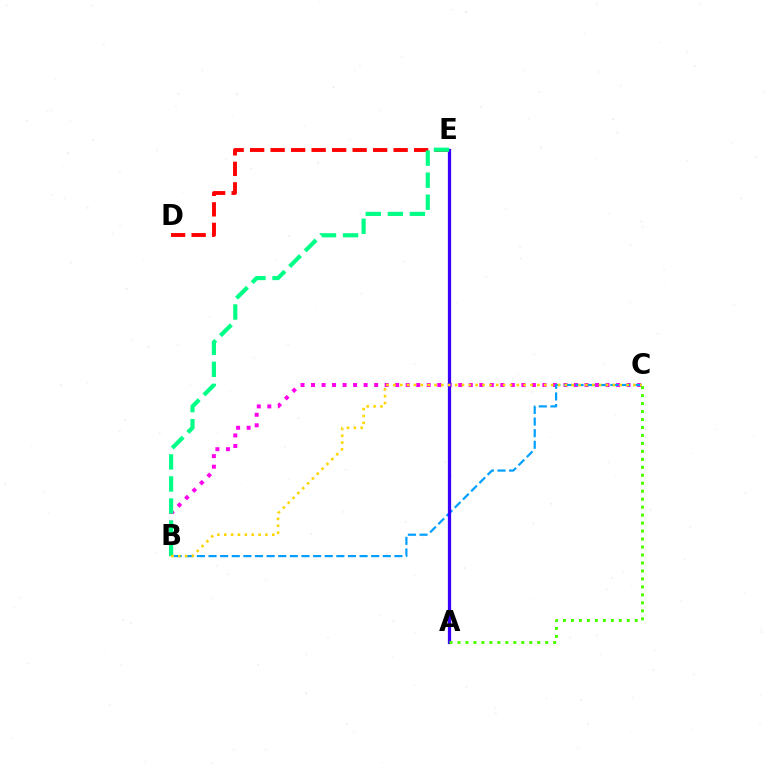{('D', 'E'): [{'color': '#ff0000', 'line_style': 'dashed', 'thickness': 2.78}], ('B', 'C'): [{'color': '#ff00ed', 'line_style': 'dotted', 'thickness': 2.86}, {'color': '#009eff', 'line_style': 'dashed', 'thickness': 1.58}, {'color': '#ffd500', 'line_style': 'dotted', 'thickness': 1.86}], ('A', 'E'): [{'color': '#3700ff', 'line_style': 'solid', 'thickness': 2.33}], ('B', 'E'): [{'color': '#00ff86', 'line_style': 'dashed', 'thickness': 3.0}], ('A', 'C'): [{'color': '#4fff00', 'line_style': 'dotted', 'thickness': 2.17}]}